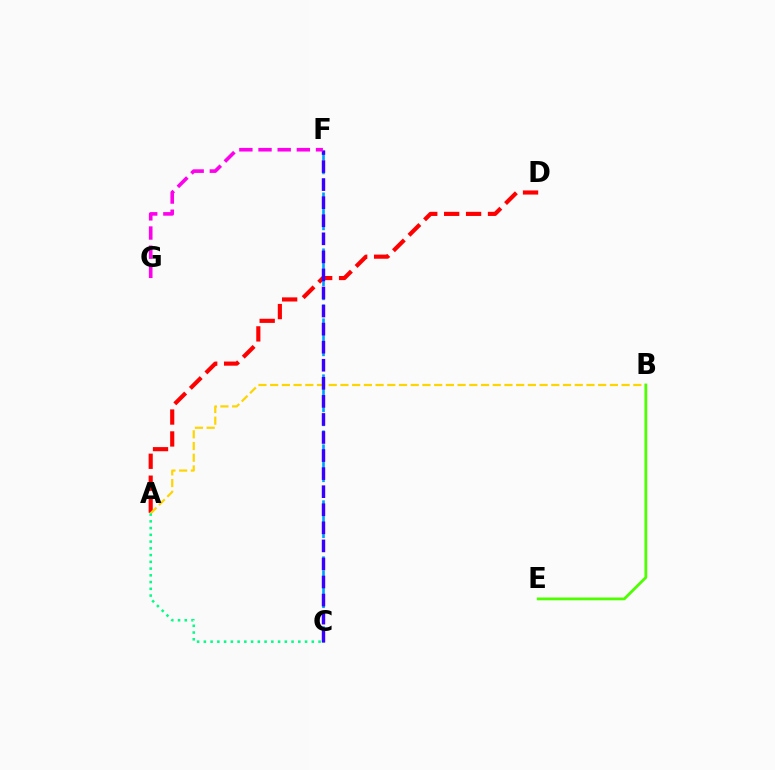{('A', 'D'): [{'color': '#ff0000', 'line_style': 'dashed', 'thickness': 2.98}], ('C', 'F'): [{'color': '#009eff', 'line_style': 'dashed', 'thickness': 1.9}, {'color': '#3700ff', 'line_style': 'dashed', 'thickness': 2.45}], ('A', 'B'): [{'color': '#ffd500', 'line_style': 'dashed', 'thickness': 1.59}], ('B', 'E'): [{'color': '#4fff00', 'line_style': 'solid', 'thickness': 2.01}], ('A', 'C'): [{'color': '#00ff86', 'line_style': 'dotted', 'thickness': 1.83}], ('F', 'G'): [{'color': '#ff00ed', 'line_style': 'dashed', 'thickness': 2.6}]}